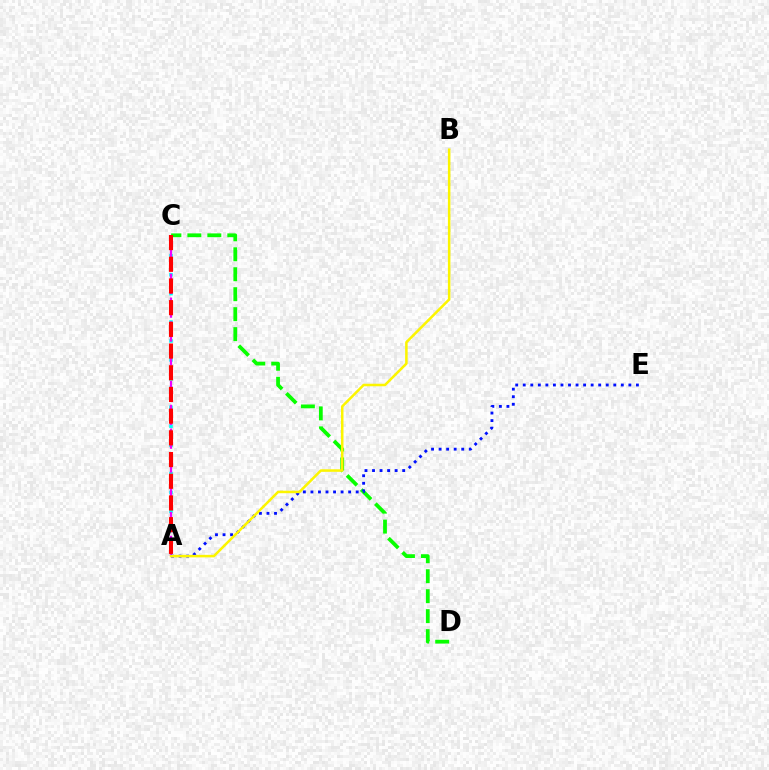{('A', 'C'): [{'color': '#00fff6', 'line_style': 'dotted', 'thickness': 2.57}, {'color': '#ee00ff', 'line_style': 'dashed', 'thickness': 1.62}, {'color': '#ff0000', 'line_style': 'dashed', 'thickness': 2.95}], ('C', 'D'): [{'color': '#08ff00', 'line_style': 'dashed', 'thickness': 2.71}], ('A', 'E'): [{'color': '#0010ff', 'line_style': 'dotted', 'thickness': 2.05}], ('A', 'B'): [{'color': '#fcf500', 'line_style': 'solid', 'thickness': 1.82}]}